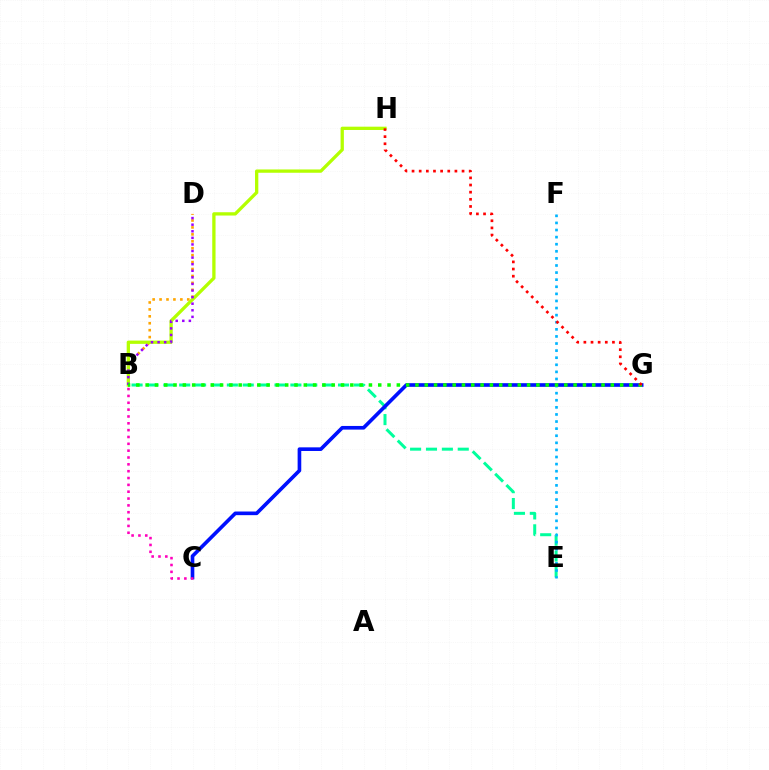{('B', 'E'): [{'color': '#00ff9d', 'line_style': 'dashed', 'thickness': 2.16}], ('C', 'G'): [{'color': '#0010ff', 'line_style': 'solid', 'thickness': 2.63}], ('B', 'D'): [{'color': '#ffa500', 'line_style': 'dotted', 'thickness': 1.88}, {'color': '#9b00ff', 'line_style': 'dotted', 'thickness': 1.79}], ('E', 'F'): [{'color': '#00b5ff', 'line_style': 'dotted', 'thickness': 1.93}], ('B', 'H'): [{'color': '#b3ff00', 'line_style': 'solid', 'thickness': 2.37}], ('B', 'G'): [{'color': '#08ff00', 'line_style': 'dotted', 'thickness': 2.53}], ('B', 'C'): [{'color': '#ff00bd', 'line_style': 'dotted', 'thickness': 1.86}], ('G', 'H'): [{'color': '#ff0000', 'line_style': 'dotted', 'thickness': 1.94}]}